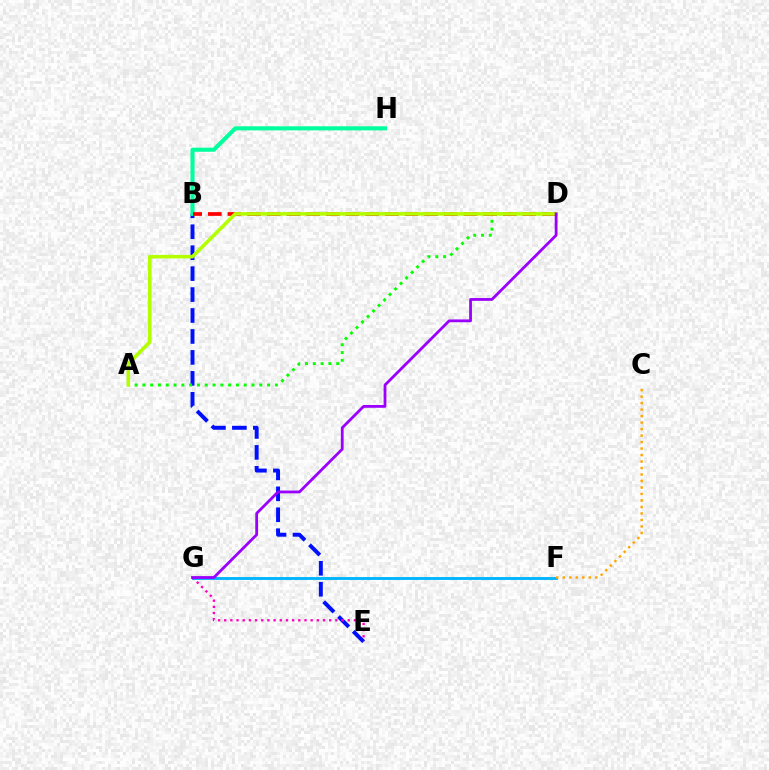{('F', 'G'): [{'color': '#00b5ff', 'line_style': 'solid', 'thickness': 2.07}], ('B', 'E'): [{'color': '#0010ff', 'line_style': 'dashed', 'thickness': 2.85}], ('C', 'F'): [{'color': '#ffa500', 'line_style': 'dotted', 'thickness': 1.76}], ('B', 'H'): [{'color': '#00ff9d', 'line_style': 'solid', 'thickness': 2.95}], ('A', 'D'): [{'color': '#08ff00', 'line_style': 'dotted', 'thickness': 2.12}, {'color': '#b3ff00', 'line_style': 'solid', 'thickness': 2.56}], ('E', 'G'): [{'color': '#ff00bd', 'line_style': 'dotted', 'thickness': 1.68}], ('B', 'D'): [{'color': '#ff0000', 'line_style': 'dashed', 'thickness': 2.67}], ('D', 'G'): [{'color': '#9b00ff', 'line_style': 'solid', 'thickness': 2.01}]}